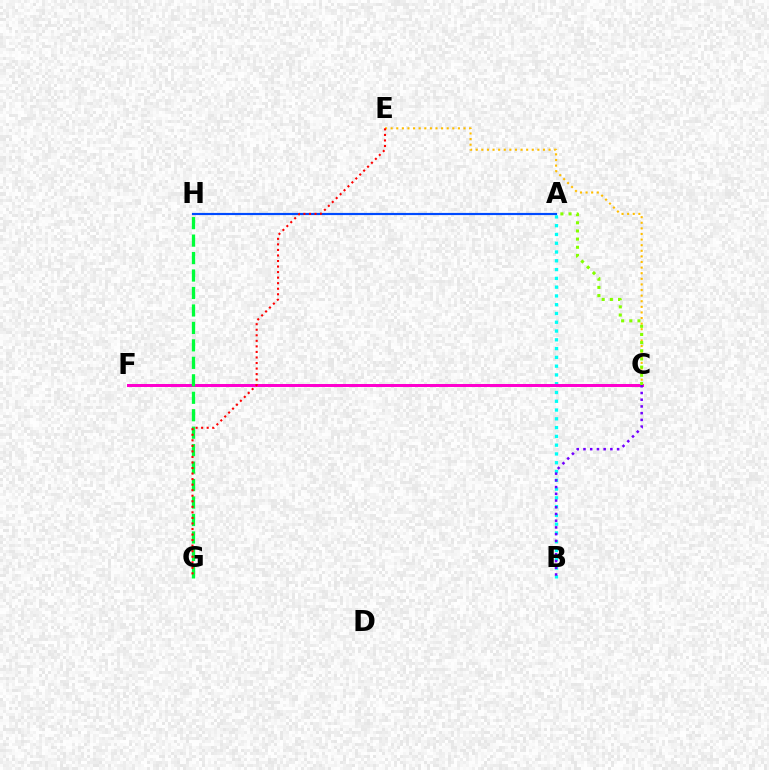{('C', 'E'): [{'color': '#ffbd00', 'line_style': 'dotted', 'thickness': 1.52}], ('A', 'B'): [{'color': '#00fff6', 'line_style': 'dotted', 'thickness': 2.39}], ('A', 'H'): [{'color': '#004bff', 'line_style': 'solid', 'thickness': 1.57}], ('C', 'F'): [{'color': '#ff00cf', 'line_style': 'solid', 'thickness': 2.15}], ('A', 'C'): [{'color': '#84ff00', 'line_style': 'dotted', 'thickness': 2.22}], ('B', 'C'): [{'color': '#7200ff', 'line_style': 'dotted', 'thickness': 1.83}], ('G', 'H'): [{'color': '#00ff39', 'line_style': 'dashed', 'thickness': 2.37}], ('E', 'G'): [{'color': '#ff0000', 'line_style': 'dotted', 'thickness': 1.51}]}